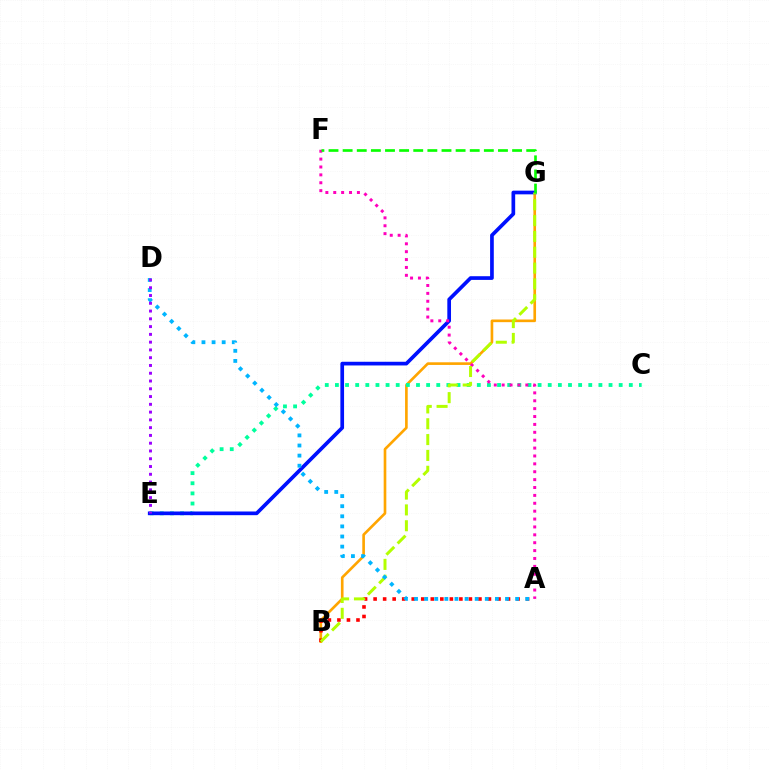{('B', 'G'): [{'color': '#ffa500', 'line_style': 'solid', 'thickness': 1.91}, {'color': '#b3ff00', 'line_style': 'dashed', 'thickness': 2.15}], ('C', 'E'): [{'color': '#00ff9d', 'line_style': 'dotted', 'thickness': 2.75}], ('A', 'B'): [{'color': '#ff0000', 'line_style': 'dotted', 'thickness': 2.59}], ('E', 'G'): [{'color': '#0010ff', 'line_style': 'solid', 'thickness': 2.66}], ('A', 'F'): [{'color': '#ff00bd', 'line_style': 'dotted', 'thickness': 2.14}], ('F', 'G'): [{'color': '#08ff00', 'line_style': 'dashed', 'thickness': 1.92}], ('A', 'D'): [{'color': '#00b5ff', 'line_style': 'dotted', 'thickness': 2.75}], ('D', 'E'): [{'color': '#9b00ff', 'line_style': 'dotted', 'thickness': 2.11}]}